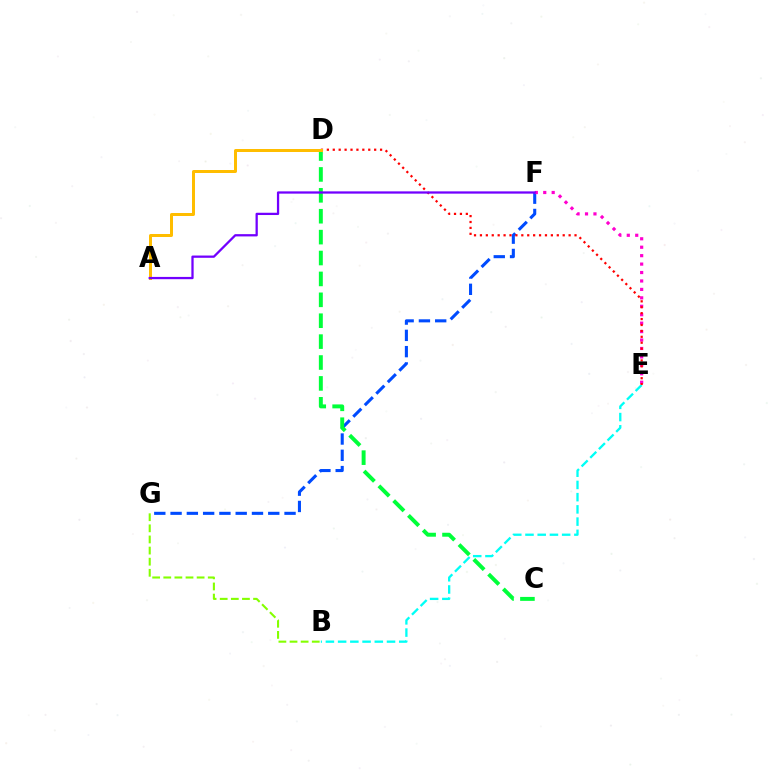{('F', 'G'): [{'color': '#004bff', 'line_style': 'dashed', 'thickness': 2.21}], ('E', 'F'): [{'color': '#ff00cf', 'line_style': 'dotted', 'thickness': 2.29}], ('B', 'E'): [{'color': '#00fff6', 'line_style': 'dashed', 'thickness': 1.66}], ('C', 'D'): [{'color': '#00ff39', 'line_style': 'dashed', 'thickness': 2.84}], ('D', 'E'): [{'color': '#ff0000', 'line_style': 'dotted', 'thickness': 1.61}], ('A', 'D'): [{'color': '#ffbd00', 'line_style': 'solid', 'thickness': 2.15}], ('B', 'G'): [{'color': '#84ff00', 'line_style': 'dashed', 'thickness': 1.51}], ('A', 'F'): [{'color': '#7200ff', 'line_style': 'solid', 'thickness': 1.64}]}